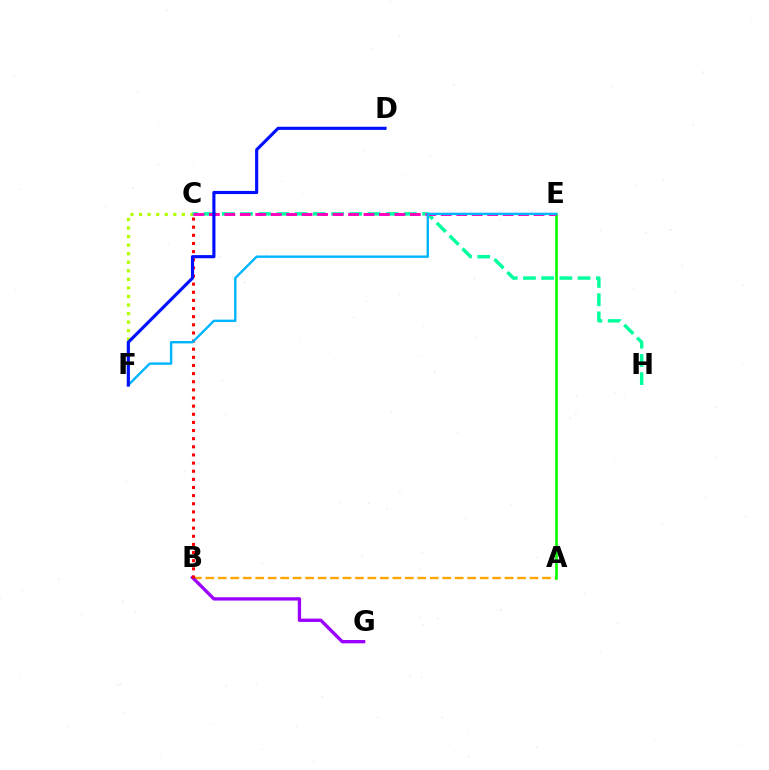{('C', 'F'): [{'color': '#b3ff00', 'line_style': 'dotted', 'thickness': 2.32}], ('A', 'B'): [{'color': '#ffa500', 'line_style': 'dashed', 'thickness': 1.69}], ('A', 'E'): [{'color': '#08ff00', 'line_style': 'solid', 'thickness': 1.9}], ('B', 'G'): [{'color': '#9b00ff', 'line_style': 'solid', 'thickness': 2.39}], ('B', 'C'): [{'color': '#ff0000', 'line_style': 'dotted', 'thickness': 2.21}], ('C', 'H'): [{'color': '#00ff9d', 'line_style': 'dashed', 'thickness': 2.47}], ('C', 'E'): [{'color': '#ff00bd', 'line_style': 'dashed', 'thickness': 2.1}], ('E', 'F'): [{'color': '#00b5ff', 'line_style': 'solid', 'thickness': 1.73}], ('D', 'F'): [{'color': '#0010ff', 'line_style': 'solid', 'thickness': 2.26}]}